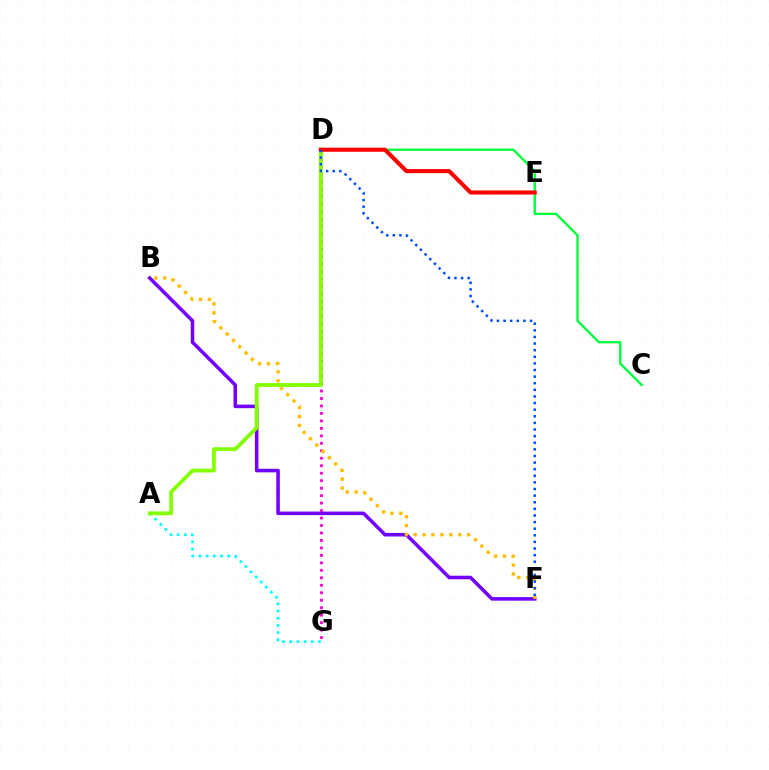{('C', 'D'): [{'color': '#00ff39', 'line_style': 'solid', 'thickness': 1.69}], ('B', 'F'): [{'color': '#7200ff', 'line_style': 'solid', 'thickness': 2.56}, {'color': '#ffbd00', 'line_style': 'dotted', 'thickness': 2.42}], ('A', 'G'): [{'color': '#00fff6', 'line_style': 'dotted', 'thickness': 1.96}], ('D', 'G'): [{'color': '#ff00cf', 'line_style': 'dotted', 'thickness': 2.03}], ('A', 'D'): [{'color': '#84ff00', 'line_style': 'solid', 'thickness': 2.76}], ('D', 'E'): [{'color': '#ff0000', 'line_style': 'solid', 'thickness': 2.95}], ('D', 'F'): [{'color': '#004bff', 'line_style': 'dotted', 'thickness': 1.8}]}